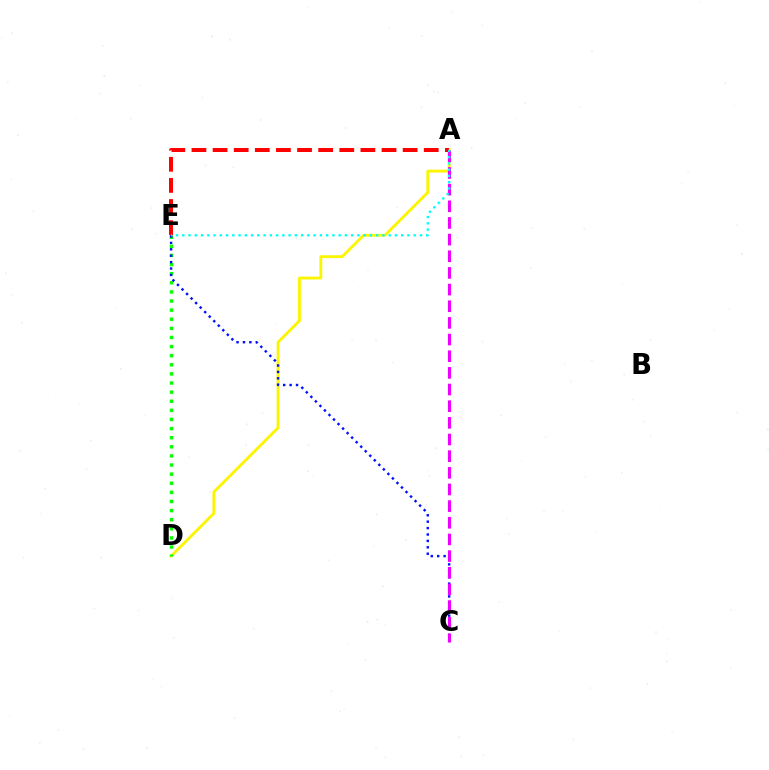{('A', 'D'): [{'color': '#fcf500', 'line_style': 'solid', 'thickness': 2.05}], ('D', 'E'): [{'color': '#08ff00', 'line_style': 'dotted', 'thickness': 2.48}], ('C', 'E'): [{'color': '#0010ff', 'line_style': 'dotted', 'thickness': 1.74}], ('A', 'C'): [{'color': '#ee00ff', 'line_style': 'dashed', 'thickness': 2.26}], ('A', 'E'): [{'color': '#ff0000', 'line_style': 'dashed', 'thickness': 2.87}, {'color': '#00fff6', 'line_style': 'dotted', 'thickness': 1.7}]}